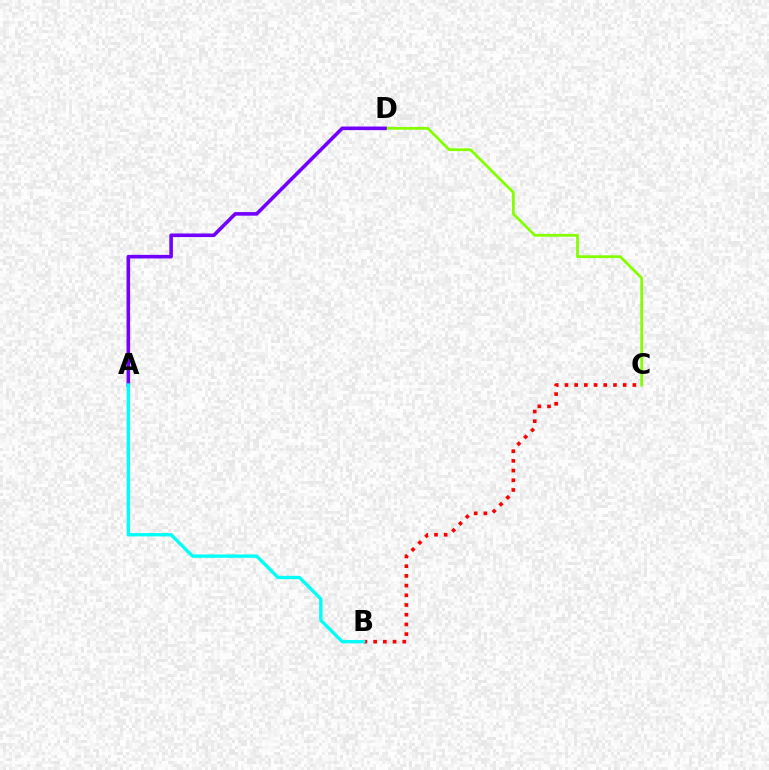{('C', 'D'): [{'color': '#84ff00', 'line_style': 'solid', 'thickness': 2.0}], ('A', 'D'): [{'color': '#7200ff', 'line_style': 'solid', 'thickness': 2.58}], ('B', 'C'): [{'color': '#ff0000', 'line_style': 'dotted', 'thickness': 2.64}], ('A', 'B'): [{'color': '#00fff6', 'line_style': 'solid', 'thickness': 2.42}]}